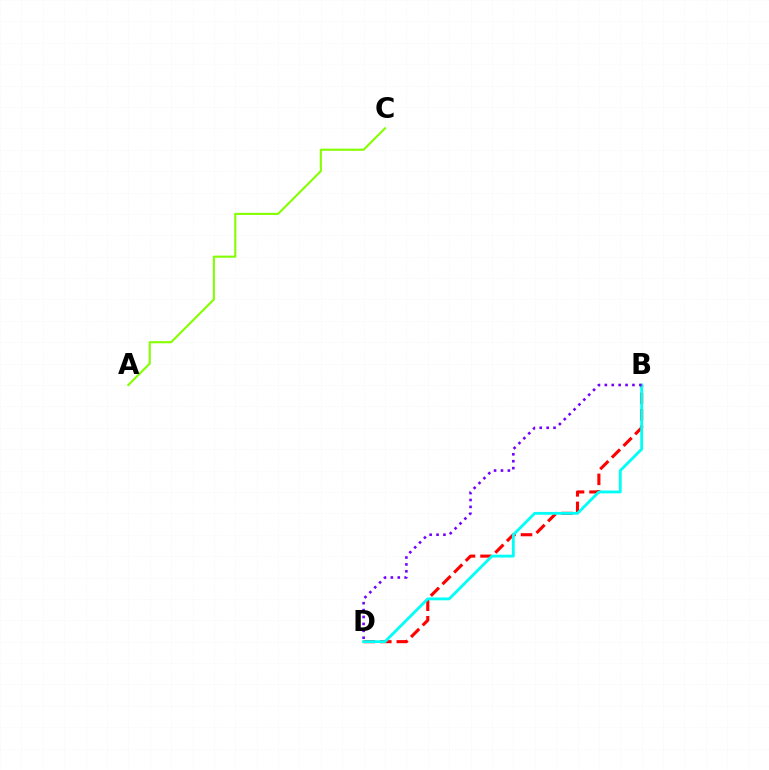{('B', 'D'): [{'color': '#ff0000', 'line_style': 'dashed', 'thickness': 2.24}, {'color': '#00fff6', 'line_style': 'solid', 'thickness': 2.04}, {'color': '#7200ff', 'line_style': 'dotted', 'thickness': 1.88}], ('A', 'C'): [{'color': '#84ff00', 'line_style': 'solid', 'thickness': 1.51}]}